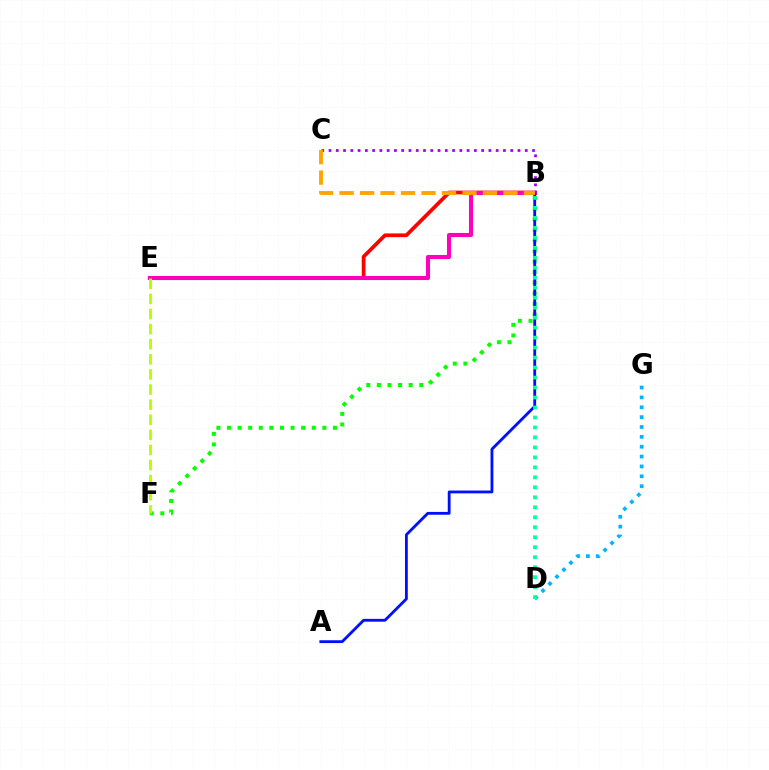{('B', 'E'): [{'color': '#ff0000', 'line_style': 'solid', 'thickness': 2.68}, {'color': '#ff00bd', 'line_style': 'solid', 'thickness': 2.93}], ('B', 'F'): [{'color': '#08ff00', 'line_style': 'dotted', 'thickness': 2.88}], ('D', 'G'): [{'color': '#00b5ff', 'line_style': 'dotted', 'thickness': 2.68}], ('A', 'B'): [{'color': '#0010ff', 'line_style': 'solid', 'thickness': 2.04}], ('B', 'C'): [{'color': '#9b00ff', 'line_style': 'dotted', 'thickness': 1.97}, {'color': '#ffa500', 'line_style': 'dashed', 'thickness': 2.78}], ('E', 'F'): [{'color': '#b3ff00', 'line_style': 'dashed', 'thickness': 2.05}], ('B', 'D'): [{'color': '#00ff9d', 'line_style': 'dotted', 'thickness': 2.71}]}